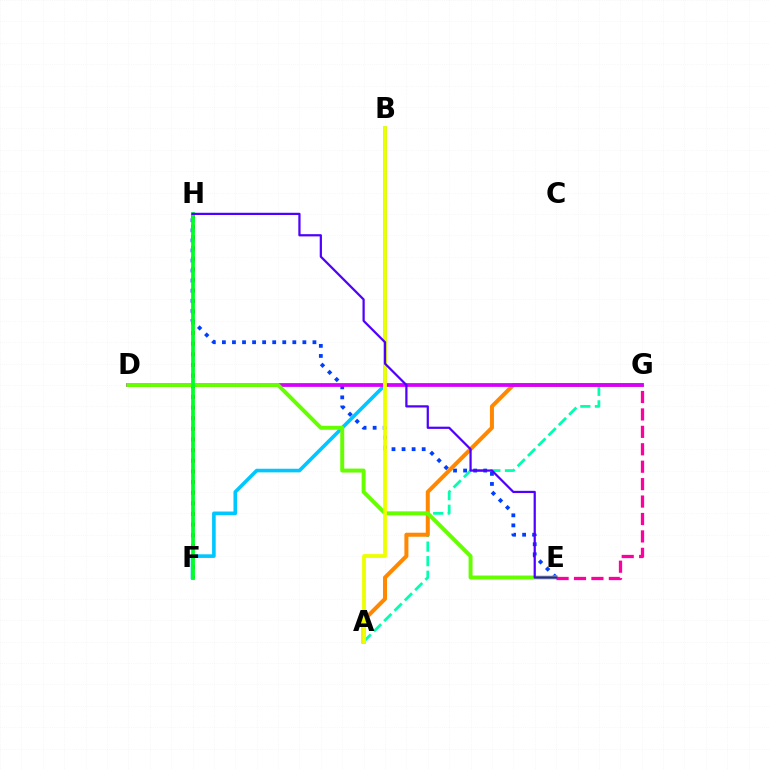{('F', 'H'): [{'color': '#ff0000', 'line_style': 'dotted', 'thickness': 2.89}, {'color': '#00ff27', 'line_style': 'solid', 'thickness': 2.71}], ('A', 'G'): [{'color': '#00ffaf', 'line_style': 'dashed', 'thickness': 1.98}, {'color': '#ff8800', 'line_style': 'solid', 'thickness': 2.89}], ('E', 'H'): [{'color': '#003fff', 'line_style': 'dotted', 'thickness': 2.73}, {'color': '#4f00ff', 'line_style': 'solid', 'thickness': 1.61}], ('B', 'F'): [{'color': '#00c7ff', 'line_style': 'solid', 'thickness': 2.6}], ('D', 'G'): [{'color': '#d600ff', 'line_style': 'solid', 'thickness': 2.71}], ('D', 'E'): [{'color': '#66ff00', 'line_style': 'solid', 'thickness': 2.85}], ('E', 'G'): [{'color': '#ff00a0', 'line_style': 'dashed', 'thickness': 2.37}], ('A', 'B'): [{'color': '#eeff00', 'line_style': 'solid', 'thickness': 2.73}]}